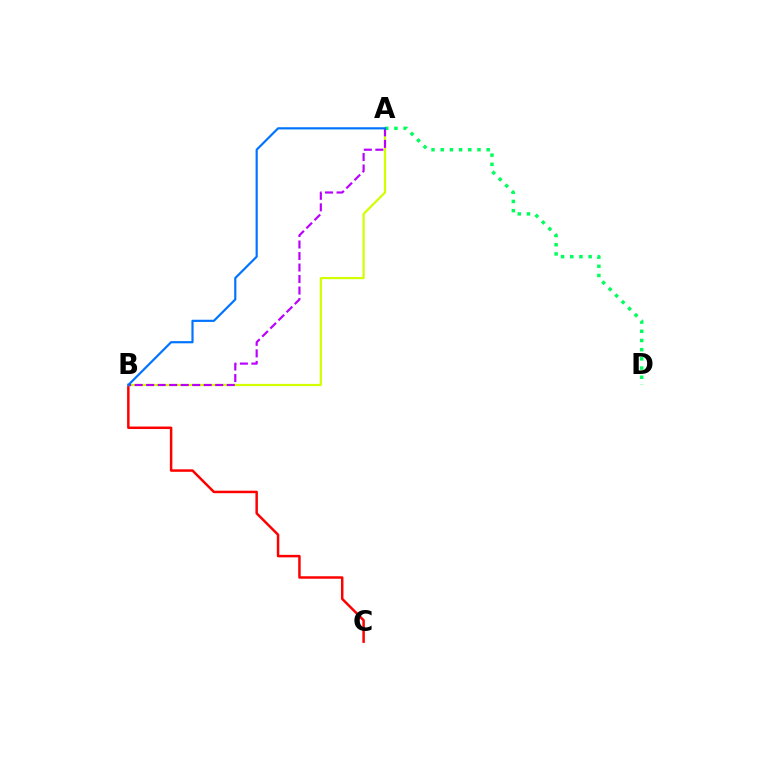{('B', 'C'): [{'color': '#ff0000', 'line_style': 'solid', 'thickness': 1.79}], ('A', 'B'): [{'color': '#d1ff00', 'line_style': 'solid', 'thickness': 1.6}, {'color': '#b900ff', 'line_style': 'dashed', 'thickness': 1.56}, {'color': '#0074ff', 'line_style': 'solid', 'thickness': 1.57}], ('A', 'D'): [{'color': '#00ff5c', 'line_style': 'dotted', 'thickness': 2.5}]}